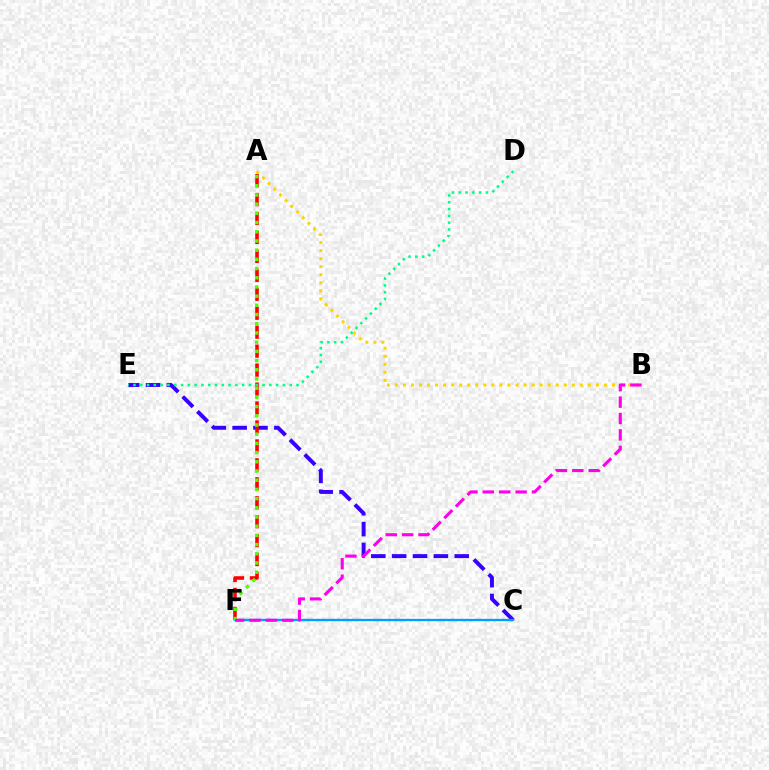{('C', 'E'): [{'color': '#3700ff', 'line_style': 'dashed', 'thickness': 2.83}], ('A', 'F'): [{'color': '#ff0000', 'line_style': 'dashed', 'thickness': 2.57}, {'color': '#4fff00', 'line_style': 'dotted', 'thickness': 2.5}], ('C', 'F'): [{'color': '#009eff', 'line_style': 'solid', 'thickness': 1.68}], ('A', 'B'): [{'color': '#ffd500', 'line_style': 'dotted', 'thickness': 2.18}], ('B', 'F'): [{'color': '#ff00ed', 'line_style': 'dashed', 'thickness': 2.23}], ('D', 'E'): [{'color': '#00ff86', 'line_style': 'dotted', 'thickness': 1.85}]}